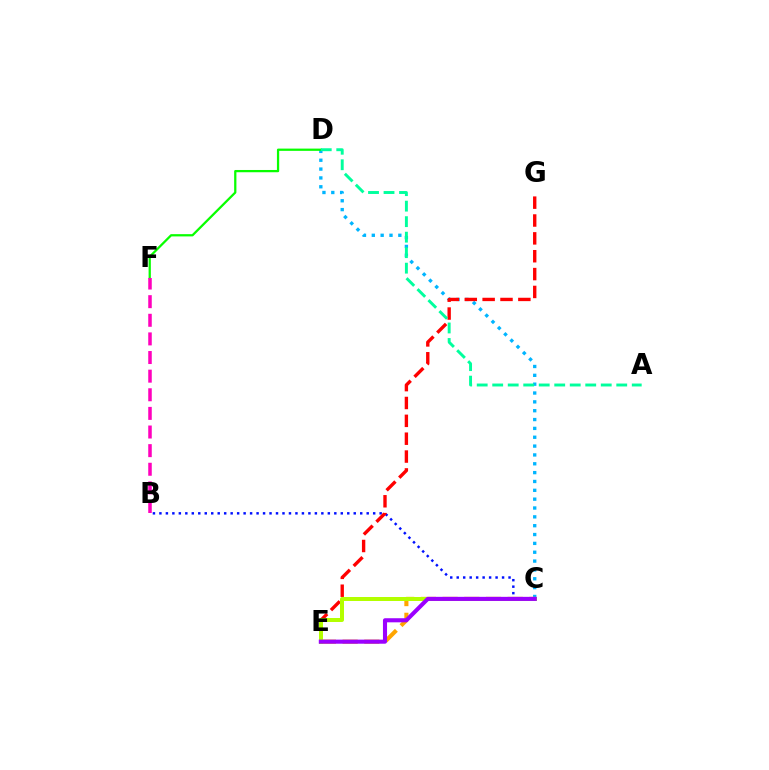{('C', 'D'): [{'color': '#00b5ff', 'line_style': 'dotted', 'thickness': 2.4}], ('D', 'F'): [{'color': '#08ff00', 'line_style': 'solid', 'thickness': 1.63}], ('B', 'C'): [{'color': '#0010ff', 'line_style': 'dotted', 'thickness': 1.76}], ('C', 'E'): [{'color': '#ffa500', 'line_style': 'dashed', 'thickness': 2.95}, {'color': '#b3ff00', 'line_style': 'solid', 'thickness': 2.88}, {'color': '#9b00ff', 'line_style': 'solid', 'thickness': 2.95}], ('E', 'G'): [{'color': '#ff0000', 'line_style': 'dashed', 'thickness': 2.43}], ('B', 'F'): [{'color': '#ff00bd', 'line_style': 'dashed', 'thickness': 2.53}], ('A', 'D'): [{'color': '#00ff9d', 'line_style': 'dashed', 'thickness': 2.11}]}